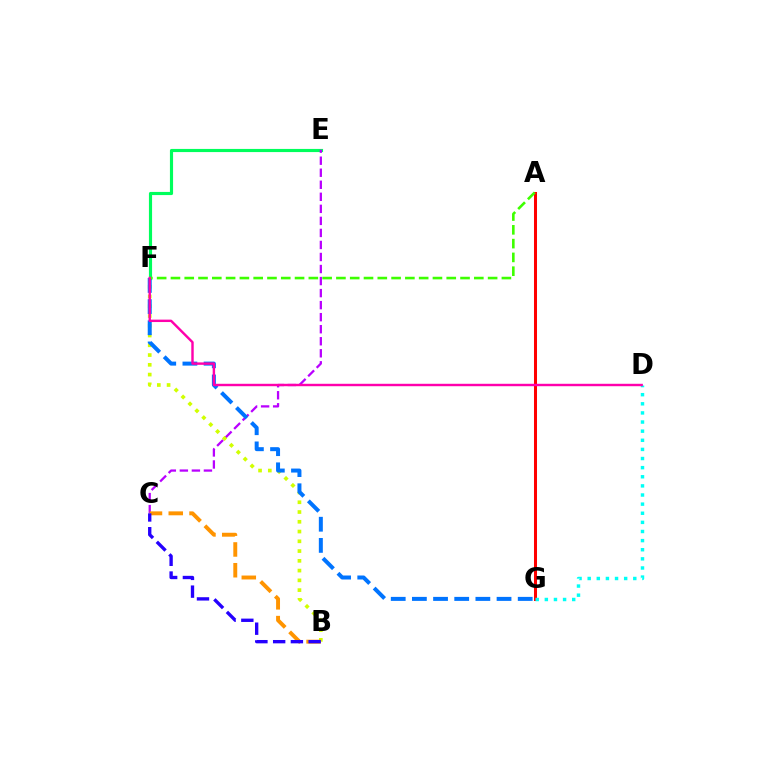{('A', 'G'): [{'color': '#ff0000', 'line_style': 'solid', 'thickness': 2.18}], ('E', 'F'): [{'color': '#00ff5c', 'line_style': 'solid', 'thickness': 2.27}], ('C', 'E'): [{'color': '#b900ff', 'line_style': 'dashed', 'thickness': 1.64}], ('B', 'F'): [{'color': '#d1ff00', 'line_style': 'dotted', 'thickness': 2.65}], ('F', 'G'): [{'color': '#0074ff', 'line_style': 'dashed', 'thickness': 2.88}], ('D', 'G'): [{'color': '#00fff6', 'line_style': 'dotted', 'thickness': 2.48}], ('A', 'F'): [{'color': '#3dff00', 'line_style': 'dashed', 'thickness': 1.87}], ('B', 'C'): [{'color': '#ff9400', 'line_style': 'dashed', 'thickness': 2.82}, {'color': '#2500ff', 'line_style': 'dashed', 'thickness': 2.41}], ('D', 'F'): [{'color': '#ff00ac', 'line_style': 'solid', 'thickness': 1.74}]}